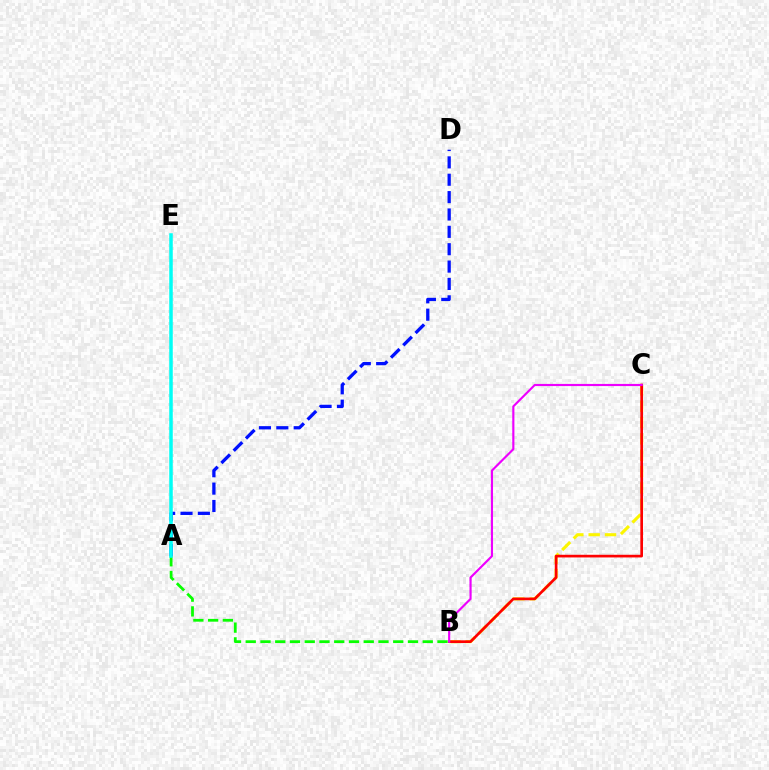{('A', 'D'): [{'color': '#0010ff', 'line_style': 'dashed', 'thickness': 2.36}], ('B', 'C'): [{'color': '#fcf500', 'line_style': 'dashed', 'thickness': 2.22}, {'color': '#ff0000', 'line_style': 'solid', 'thickness': 1.92}, {'color': '#ee00ff', 'line_style': 'solid', 'thickness': 1.55}], ('A', 'B'): [{'color': '#08ff00', 'line_style': 'dashed', 'thickness': 2.0}], ('A', 'E'): [{'color': '#00fff6', 'line_style': 'solid', 'thickness': 2.53}]}